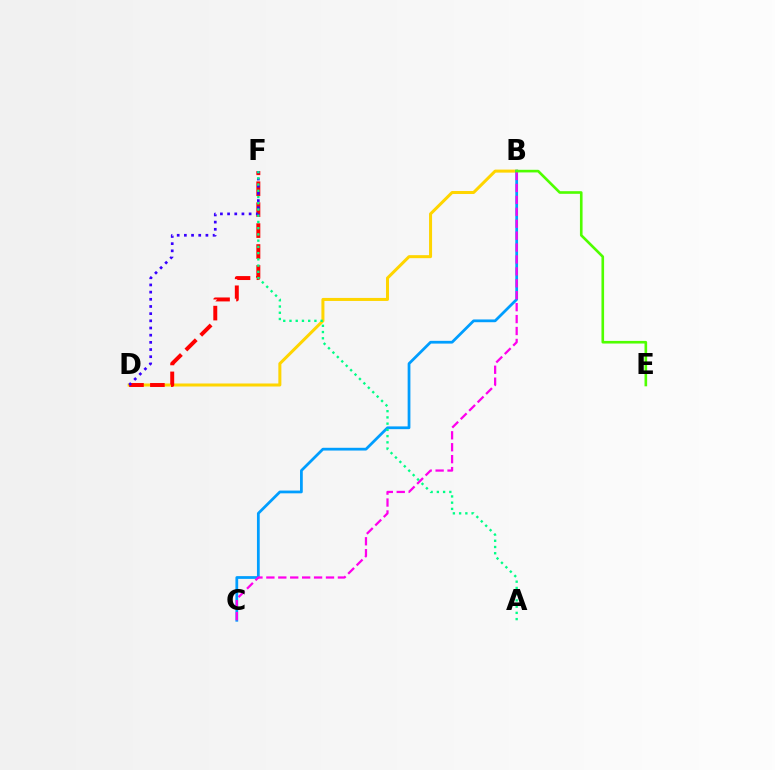{('B', 'D'): [{'color': '#ffd500', 'line_style': 'solid', 'thickness': 2.17}], ('D', 'F'): [{'color': '#ff0000', 'line_style': 'dashed', 'thickness': 2.84}, {'color': '#3700ff', 'line_style': 'dotted', 'thickness': 1.95}], ('B', 'C'): [{'color': '#009eff', 'line_style': 'solid', 'thickness': 1.99}, {'color': '#ff00ed', 'line_style': 'dashed', 'thickness': 1.62}], ('B', 'E'): [{'color': '#4fff00', 'line_style': 'solid', 'thickness': 1.89}], ('A', 'F'): [{'color': '#00ff86', 'line_style': 'dotted', 'thickness': 1.69}]}